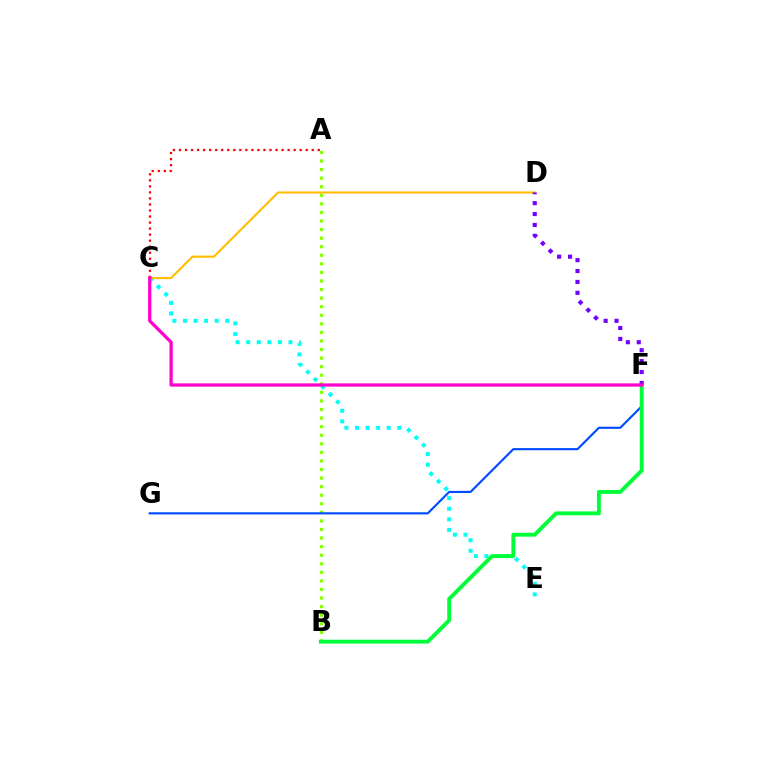{('C', 'E'): [{'color': '#00fff6', 'line_style': 'dotted', 'thickness': 2.87}], ('A', 'B'): [{'color': '#84ff00', 'line_style': 'dotted', 'thickness': 2.33}], ('F', 'G'): [{'color': '#004bff', 'line_style': 'solid', 'thickness': 1.54}], ('B', 'F'): [{'color': '#00ff39', 'line_style': 'solid', 'thickness': 2.8}], ('C', 'D'): [{'color': '#ffbd00', 'line_style': 'solid', 'thickness': 1.53}], ('A', 'C'): [{'color': '#ff0000', 'line_style': 'dotted', 'thickness': 1.64}], ('D', 'F'): [{'color': '#7200ff', 'line_style': 'dotted', 'thickness': 2.96}], ('C', 'F'): [{'color': '#ff00cf', 'line_style': 'solid', 'thickness': 2.35}]}